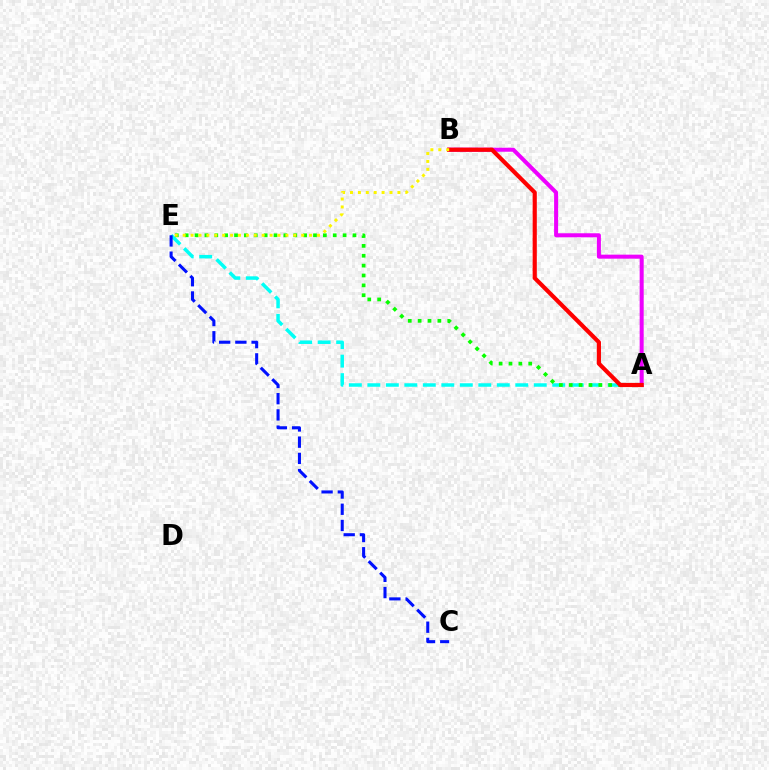{('A', 'B'): [{'color': '#ee00ff', 'line_style': 'solid', 'thickness': 2.89}, {'color': '#ff0000', 'line_style': 'solid', 'thickness': 3.0}], ('A', 'E'): [{'color': '#00fff6', 'line_style': 'dashed', 'thickness': 2.51}, {'color': '#08ff00', 'line_style': 'dotted', 'thickness': 2.68}], ('C', 'E'): [{'color': '#0010ff', 'line_style': 'dashed', 'thickness': 2.2}], ('B', 'E'): [{'color': '#fcf500', 'line_style': 'dotted', 'thickness': 2.15}]}